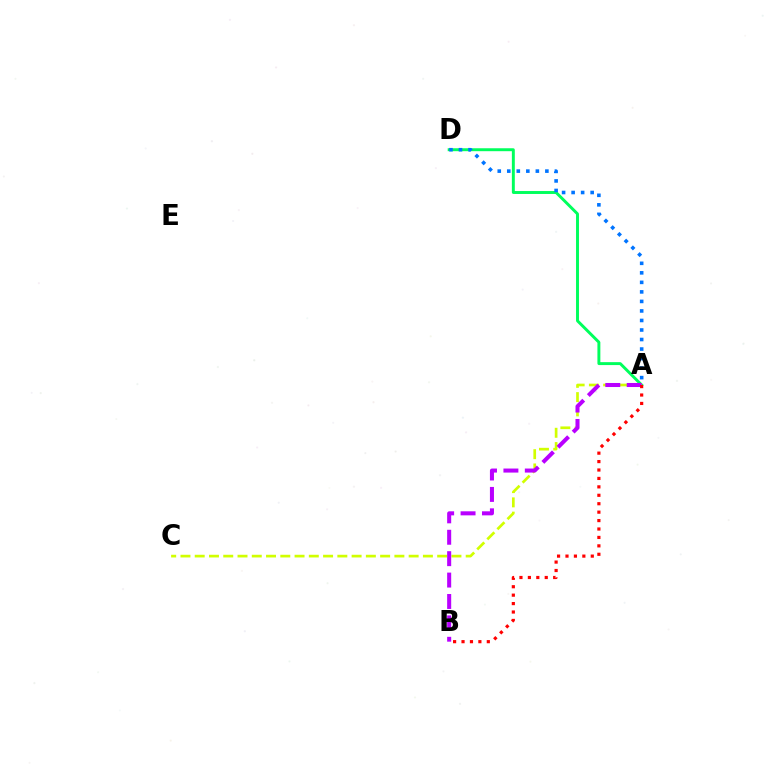{('A', 'D'): [{'color': '#00ff5c', 'line_style': 'solid', 'thickness': 2.11}, {'color': '#0074ff', 'line_style': 'dotted', 'thickness': 2.59}], ('A', 'C'): [{'color': '#d1ff00', 'line_style': 'dashed', 'thickness': 1.94}], ('A', 'B'): [{'color': '#b900ff', 'line_style': 'dashed', 'thickness': 2.91}, {'color': '#ff0000', 'line_style': 'dotted', 'thickness': 2.29}]}